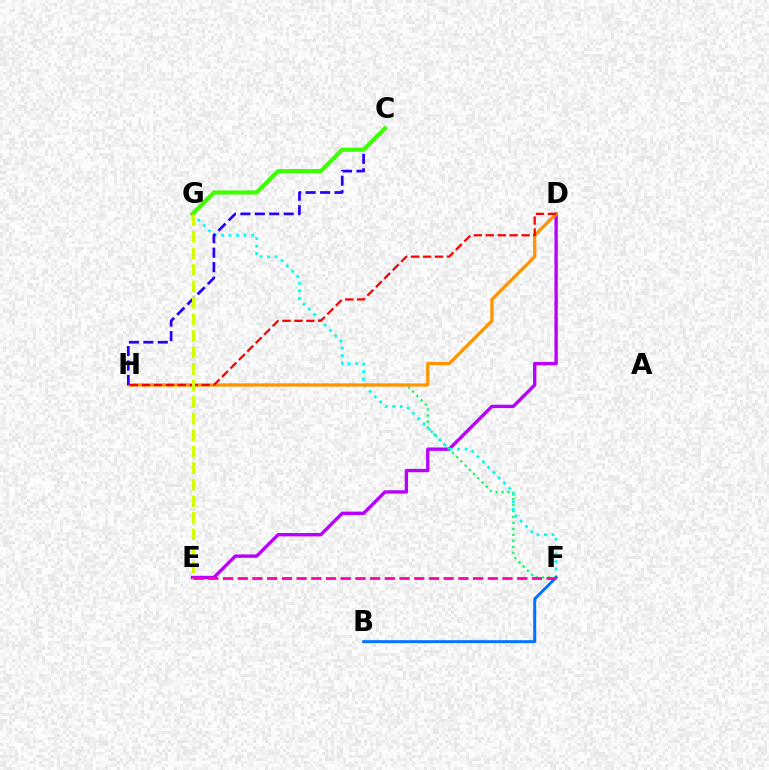{('D', 'E'): [{'color': '#b900ff', 'line_style': 'solid', 'thickness': 2.42}], ('F', 'H'): [{'color': '#00ff5c', 'line_style': 'dotted', 'thickness': 1.62}], ('F', 'G'): [{'color': '#00fff6', 'line_style': 'dotted', 'thickness': 2.04}], ('D', 'H'): [{'color': '#ff9400', 'line_style': 'solid', 'thickness': 2.34}, {'color': '#ff0000', 'line_style': 'dashed', 'thickness': 1.62}], ('B', 'F'): [{'color': '#0074ff', 'line_style': 'solid', 'thickness': 2.14}], ('C', 'H'): [{'color': '#2500ff', 'line_style': 'dashed', 'thickness': 1.96}], ('C', 'G'): [{'color': '#3dff00', 'line_style': 'solid', 'thickness': 2.98}], ('E', 'G'): [{'color': '#d1ff00', 'line_style': 'dashed', 'thickness': 2.25}], ('E', 'F'): [{'color': '#ff00ac', 'line_style': 'dashed', 'thickness': 2.0}]}